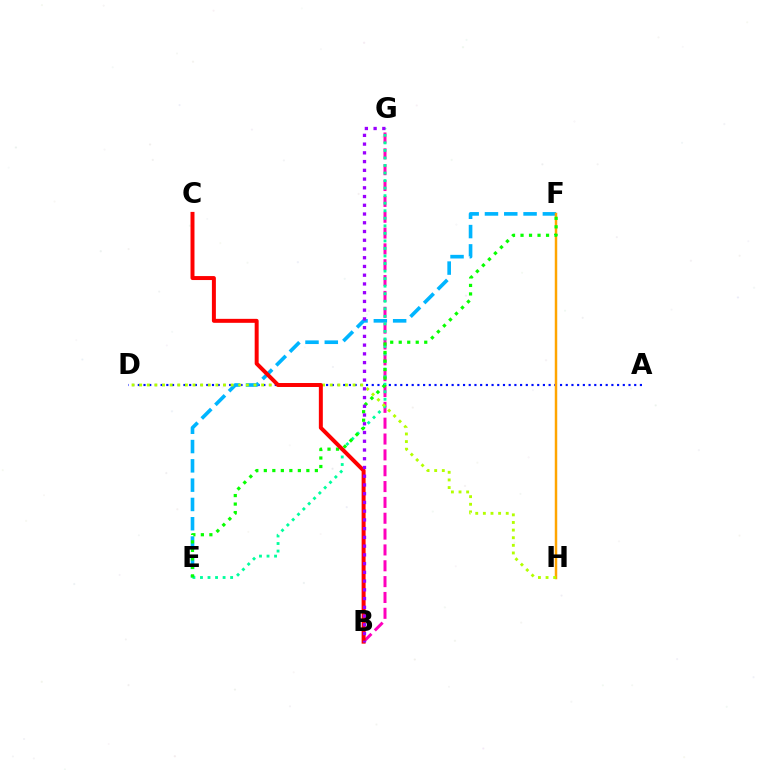{('A', 'D'): [{'color': '#0010ff', 'line_style': 'dotted', 'thickness': 1.55}], ('B', 'G'): [{'color': '#ff00bd', 'line_style': 'dashed', 'thickness': 2.15}, {'color': '#9b00ff', 'line_style': 'dotted', 'thickness': 2.37}], ('E', 'F'): [{'color': '#00b5ff', 'line_style': 'dashed', 'thickness': 2.62}, {'color': '#08ff00', 'line_style': 'dotted', 'thickness': 2.31}], ('F', 'H'): [{'color': '#ffa500', 'line_style': 'solid', 'thickness': 1.78}], ('E', 'G'): [{'color': '#00ff9d', 'line_style': 'dotted', 'thickness': 2.05}], ('D', 'H'): [{'color': '#b3ff00', 'line_style': 'dotted', 'thickness': 2.07}], ('B', 'C'): [{'color': '#ff0000', 'line_style': 'solid', 'thickness': 2.86}]}